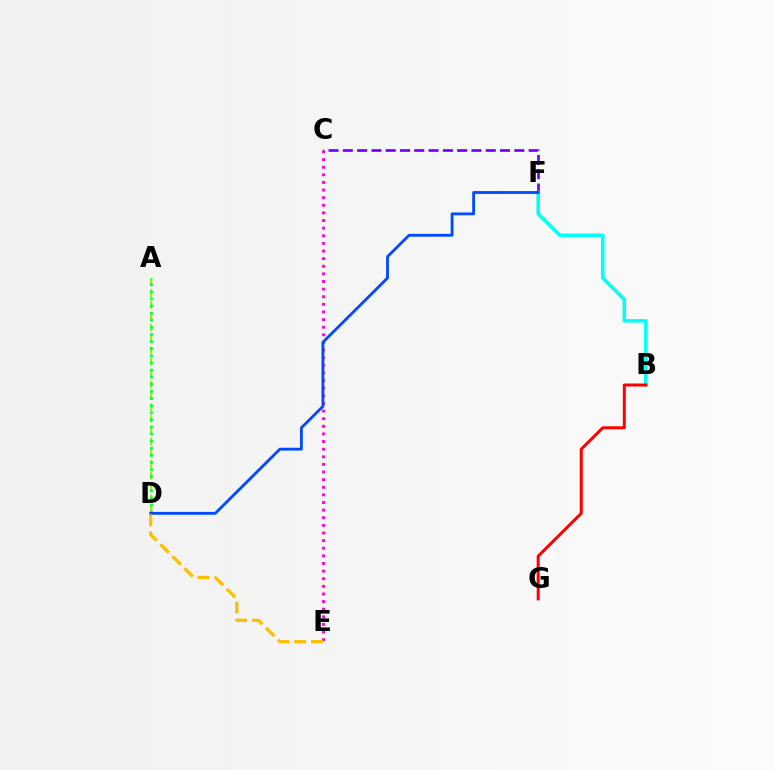{('C', 'E'): [{'color': '#ff00cf', 'line_style': 'dotted', 'thickness': 2.07}], ('C', 'F'): [{'color': '#7200ff', 'line_style': 'dashed', 'thickness': 1.94}], ('B', 'F'): [{'color': '#00fff6', 'line_style': 'solid', 'thickness': 2.54}], ('A', 'D'): [{'color': '#84ff00', 'line_style': 'dashed', 'thickness': 1.55}, {'color': '#00ff39', 'line_style': 'dotted', 'thickness': 1.93}], ('D', 'F'): [{'color': '#004bff', 'line_style': 'solid', 'thickness': 2.05}], ('B', 'G'): [{'color': '#ff0000', 'line_style': 'solid', 'thickness': 2.16}], ('D', 'E'): [{'color': '#ffbd00', 'line_style': 'dashed', 'thickness': 2.3}]}